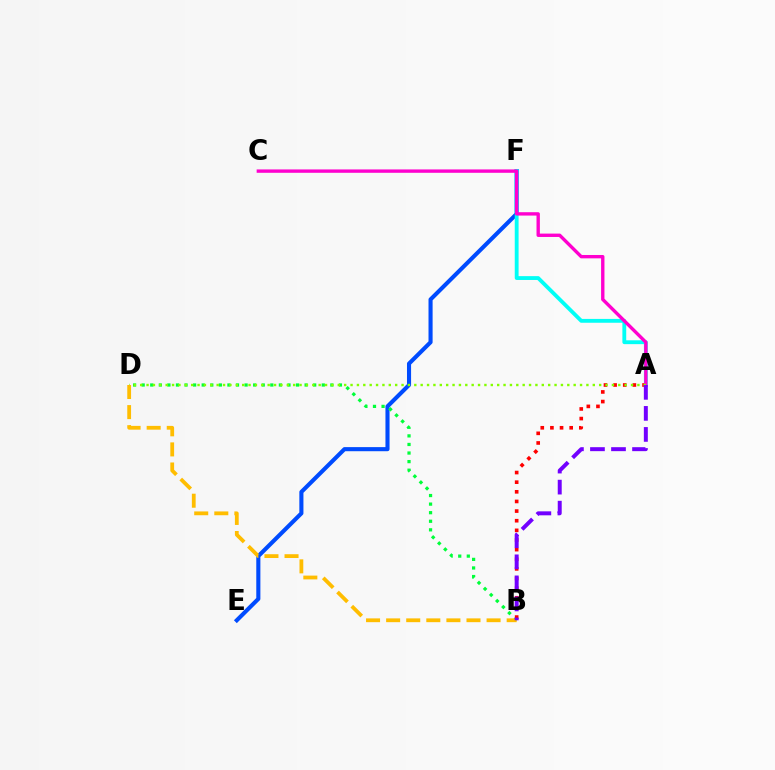{('E', 'F'): [{'color': '#004bff', 'line_style': 'solid', 'thickness': 2.95}], ('B', 'D'): [{'color': '#00ff39', 'line_style': 'dotted', 'thickness': 2.33}, {'color': '#ffbd00', 'line_style': 'dashed', 'thickness': 2.73}], ('A', 'F'): [{'color': '#00fff6', 'line_style': 'solid', 'thickness': 2.76}], ('A', 'B'): [{'color': '#ff0000', 'line_style': 'dotted', 'thickness': 2.62}, {'color': '#7200ff', 'line_style': 'dashed', 'thickness': 2.86}], ('A', 'C'): [{'color': '#ff00cf', 'line_style': 'solid', 'thickness': 2.42}], ('A', 'D'): [{'color': '#84ff00', 'line_style': 'dotted', 'thickness': 1.73}]}